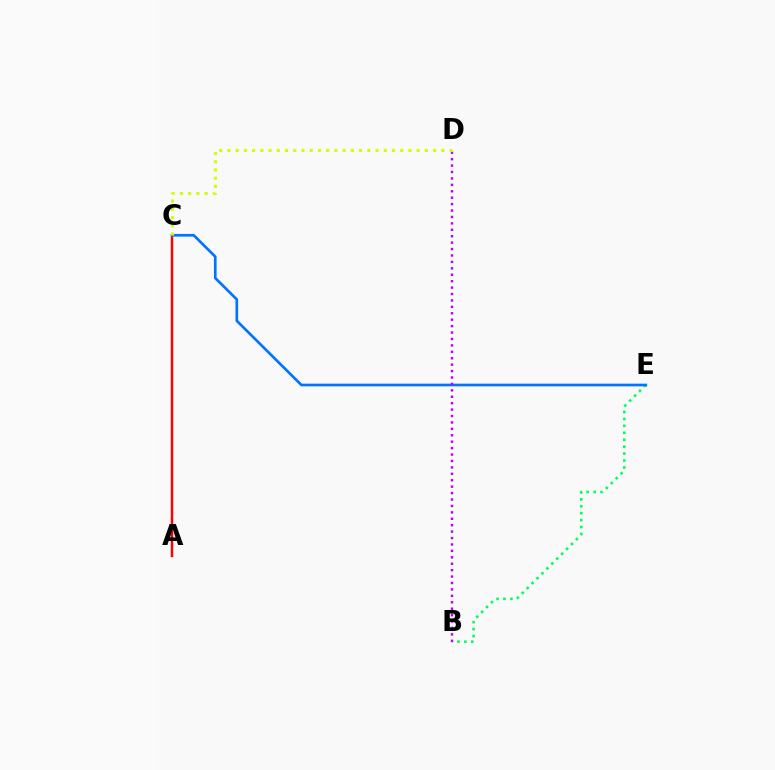{('B', 'E'): [{'color': '#00ff5c', 'line_style': 'dotted', 'thickness': 1.88}], ('A', 'C'): [{'color': '#ff0000', 'line_style': 'solid', 'thickness': 1.78}], ('C', 'E'): [{'color': '#0074ff', 'line_style': 'solid', 'thickness': 1.92}], ('B', 'D'): [{'color': '#b900ff', 'line_style': 'dotted', 'thickness': 1.74}], ('C', 'D'): [{'color': '#d1ff00', 'line_style': 'dotted', 'thickness': 2.24}]}